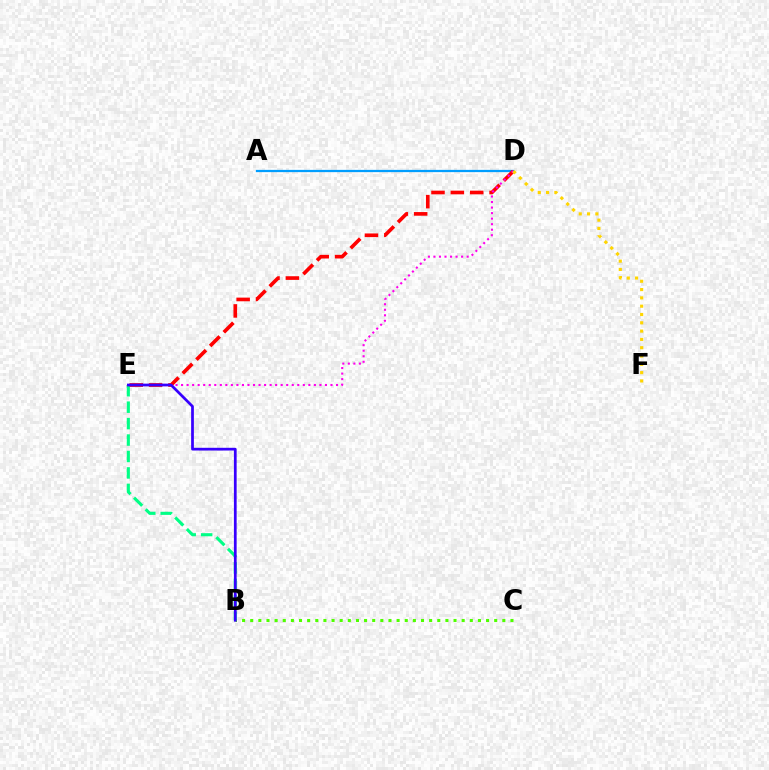{('A', 'D'): [{'color': '#009eff', 'line_style': 'solid', 'thickness': 1.63}], ('B', 'C'): [{'color': '#4fff00', 'line_style': 'dotted', 'thickness': 2.21}], ('B', 'E'): [{'color': '#00ff86', 'line_style': 'dashed', 'thickness': 2.23}, {'color': '#3700ff', 'line_style': 'solid', 'thickness': 1.97}], ('D', 'E'): [{'color': '#ff0000', 'line_style': 'dashed', 'thickness': 2.63}, {'color': '#ff00ed', 'line_style': 'dotted', 'thickness': 1.5}], ('D', 'F'): [{'color': '#ffd500', 'line_style': 'dotted', 'thickness': 2.26}]}